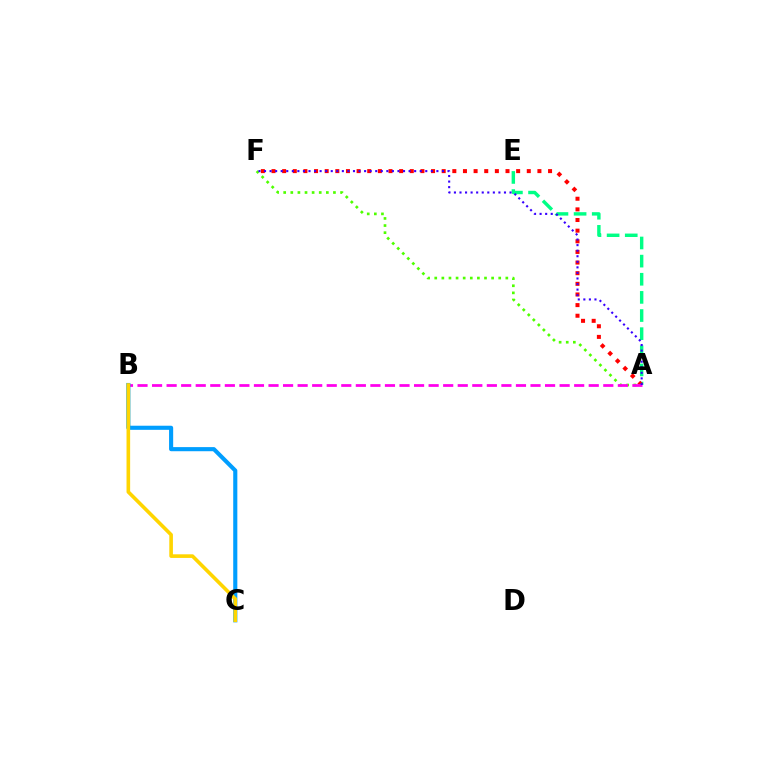{('A', 'E'): [{'color': '#00ff86', 'line_style': 'dashed', 'thickness': 2.46}], ('A', 'F'): [{'color': '#ff0000', 'line_style': 'dotted', 'thickness': 2.89}, {'color': '#4fff00', 'line_style': 'dotted', 'thickness': 1.93}, {'color': '#3700ff', 'line_style': 'dotted', 'thickness': 1.51}], ('A', 'B'): [{'color': '#ff00ed', 'line_style': 'dashed', 'thickness': 1.98}], ('B', 'C'): [{'color': '#009eff', 'line_style': 'solid', 'thickness': 2.96}, {'color': '#ffd500', 'line_style': 'solid', 'thickness': 2.61}]}